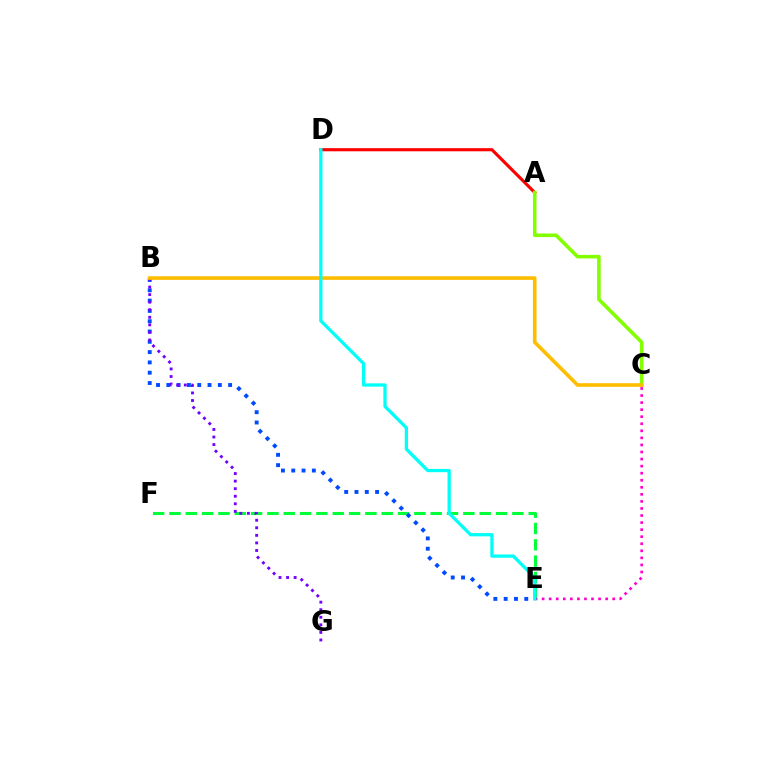{('E', 'F'): [{'color': '#00ff39', 'line_style': 'dashed', 'thickness': 2.22}], ('A', 'D'): [{'color': '#ff0000', 'line_style': 'solid', 'thickness': 2.26}], ('C', 'E'): [{'color': '#ff00cf', 'line_style': 'dotted', 'thickness': 1.92}], ('A', 'C'): [{'color': '#84ff00', 'line_style': 'solid', 'thickness': 2.58}], ('B', 'E'): [{'color': '#004bff', 'line_style': 'dotted', 'thickness': 2.8}], ('B', 'G'): [{'color': '#7200ff', 'line_style': 'dotted', 'thickness': 2.06}], ('B', 'C'): [{'color': '#ffbd00', 'line_style': 'solid', 'thickness': 2.61}], ('D', 'E'): [{'color': '#00fff6', 'line_style': 'solid', 'thickness': 2.35}]}